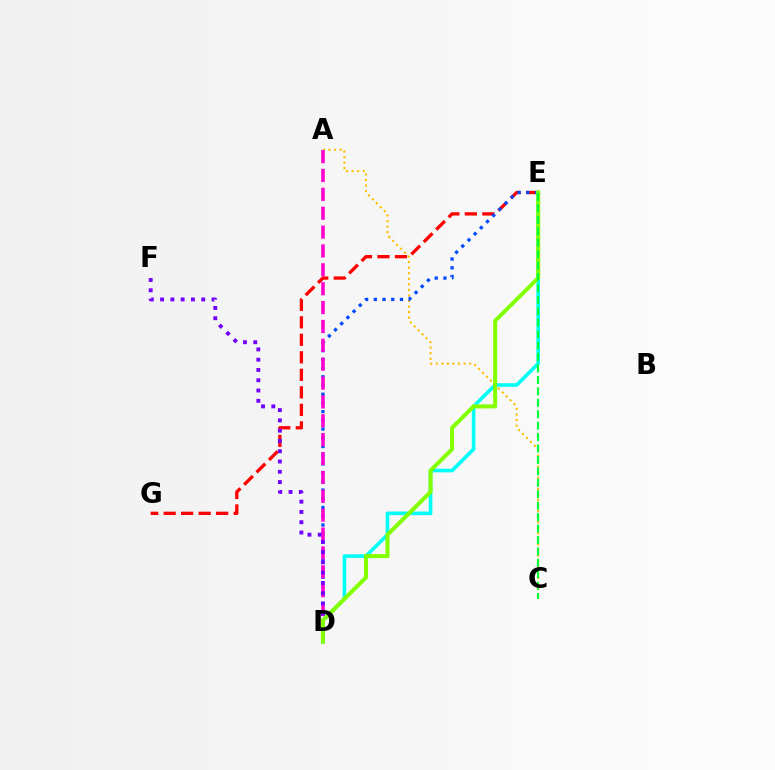{('A', 'C'): [{'color': '#ffbd00', 'line_style': 'dotted', 'thickness': 1.51}], ('E', 'G'): [{'color': '#ff0000', 'line_style': 'dashed', 'thickness': 2.38}], ('D', 'E'): [{'color': '#004bff', 'line_style': 'dotted', 'thickness': 2.37}, {'color': '#00fff6', 'line_style': 'solid', 'thickness': 2.6}, {'color': '#84ff00', 'line_style': 'solid', 'thickness': 2.9}], ('A', 'D'): [{'color': '#ff00cf', 'line_style': 'dashed', 'thickness': 2.56}], ('D', 'F'): [{'color': '#7200ff', 'line_style': 'dotted', 'thickness': 2.79}], ('C', 'E'): [{'color': '#00ff39', 'line_style': 'dashed', 'thickness': 1.55}]}